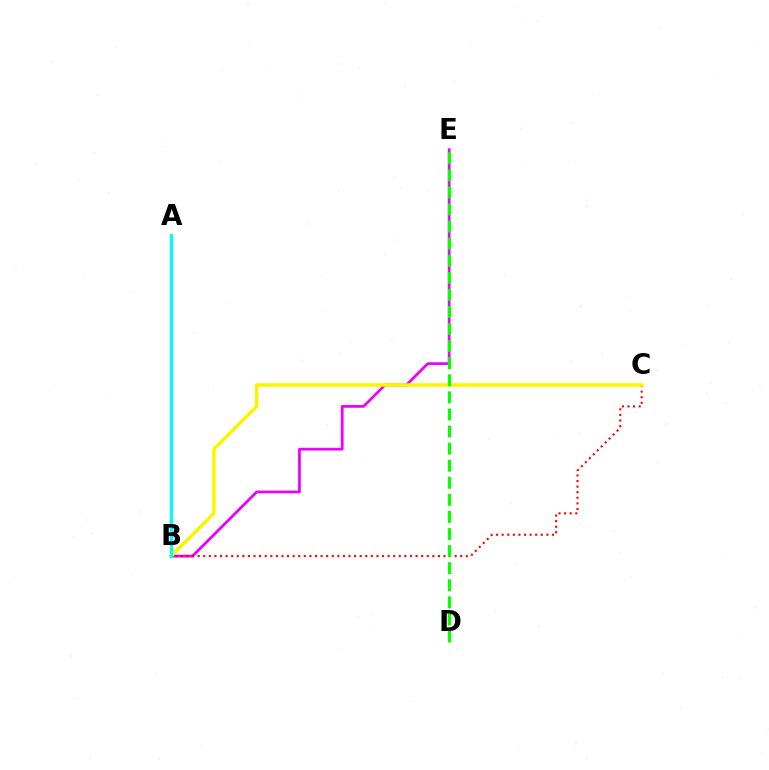{('B', 'E'): [{'color': '#ee00ff', 'line_style': 'solid', 'thickness': 1.98}], ('B', 'C'): [{'color': '#ff0000', 'line_style': 'dotted', 'thickness': 1.52}, {'color': '#fcf500', 'line_style': 'solid', 'thickness': 2.51}], ('D', 'E'): [{'color': '#08ff00', 'line_style': 'dashed', 'thickness': 2.32}], ('A', 'B'): [{'color': '#0010ff', 'line_style': 'solid', 'thickness': 1.57}, {'color': '#00fff6', 'line_style': 'solid', 'thickness': 2.26}]}